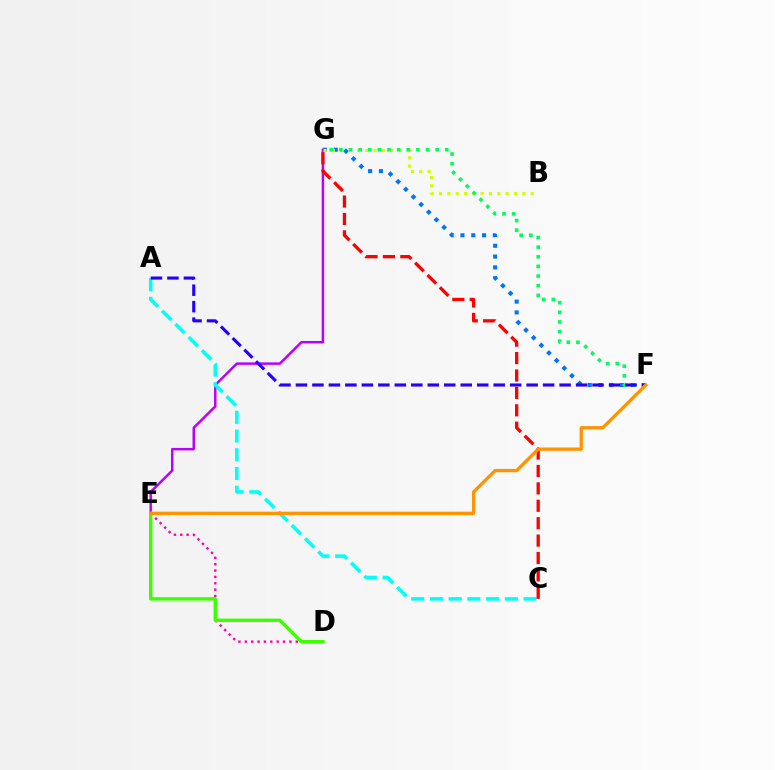{('F', 'G'): [{'color': '#0074ff', 'line_style': 'dotted', 'thickness': 2.93}, {'color': '#00ff5c', 'line_style': 'dotted', 'thickness': 2.62}], ('E', 'G'): [{'color': '#b900ff', 'line_style': 'solid', 'thickness': 1.78}], ('A', 'C'): [{'color': '#00fff6', 'line_style': 'dashed', 'thickness': 2.54}], ('D', 'E'): [{'color': '#ff00ac', 'line_style': 'dotted', 'thickness': 1.73}, {'color': '#3dff00', 'line_style': 'solid', 'thickness': 2.44}], ('B', 'G'): [{'color': '#d1ff00', 'line_style': 'dotted', 'thickness': 2.27}], ('C', 'G'): [{'color': '#ff0000', 'line_style': 'dashed', 'thickness': 2.36}], ('A', 'F'): [{'color': '#2500ff', 'line_style': 'dashed', 'thickness': 2.24}], ('E', 'F'): [{'color': '#ff9400', 'line_style': 'solid', 'thickness': 2.38}]}